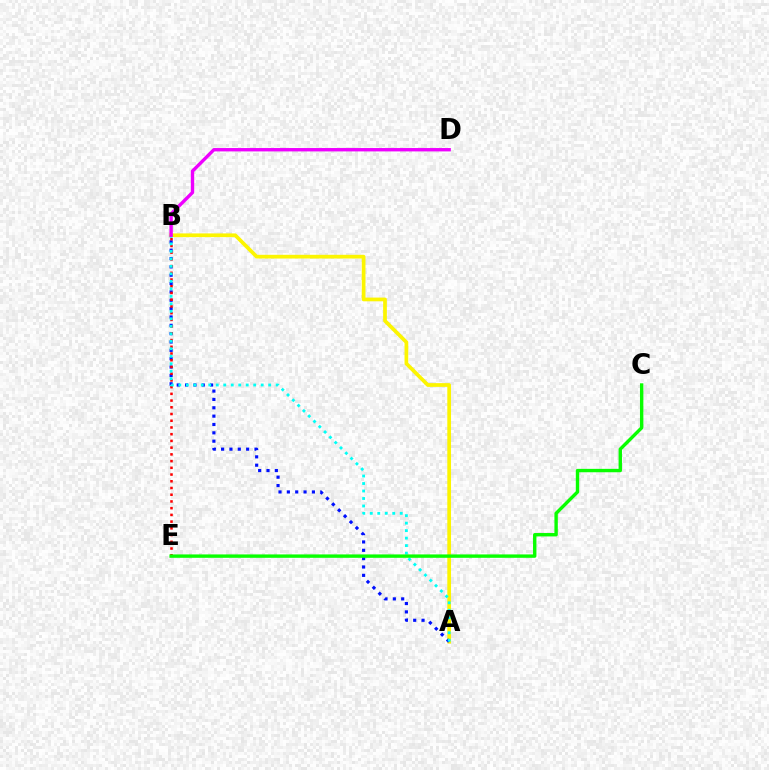{('A', 'B'): [{'color': '#fcf500', 'line_style': 'solid', 'thickness': 2.68}, {'color': '#0010ff', 'line_style': 'dotted', 'thickness': 2.27}, {'color': '#00fff6', 'line_style': 'dotted', 'thickness': 2.04}], ('B', 'E'): [{'color': '#ff0000', 'line_style': 'dotted', 'thickness': 1.83}], ('B', 'D'): [{'color': '#ee00ff', 'line_style': 'solid', 'thickness': 2.43}], ('C', 'E'): [{'color': '#08ff00', 'line_style': 'solid', 'thickness': 2.44}]}